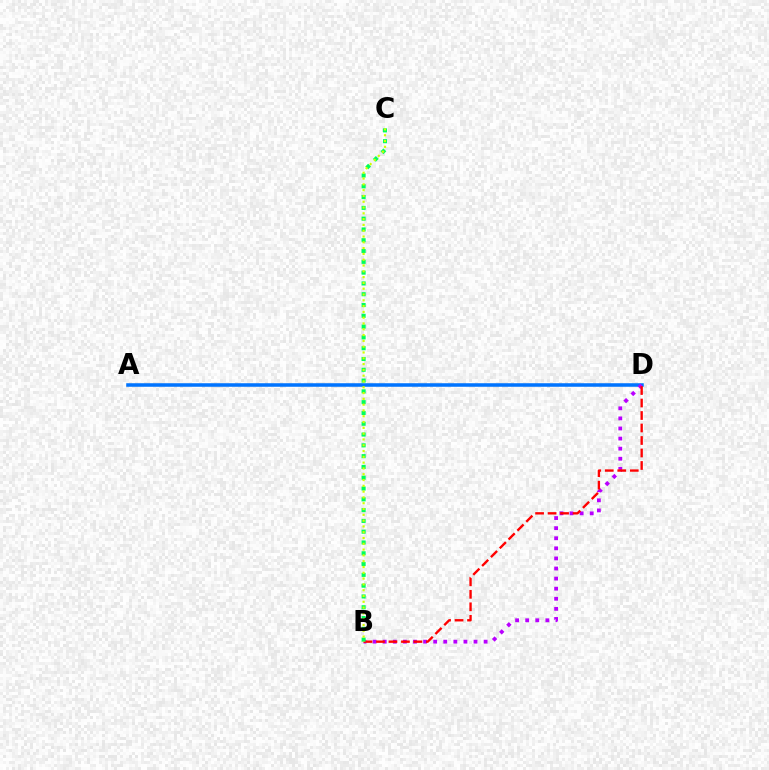{('A', 'D'): [{'color': '#0074ff', 'line_style': 'solid', 'thickness': 2.54}], ('B', 'D'): [{'color': '#b900ff', 'line_style': 'dotted', 'thickness': 2.74}, {'color': '#ff0000', 'line_style': 'dashed', 'thickness': 1.7}], ('B', 'C'): [{'color': '#00ff5c', 'line_style': 'dotted', 'thickness': 2.93}, {'color': '#d1ff00', 'line_style': 'dotted', 'thickness': 1.58}]}